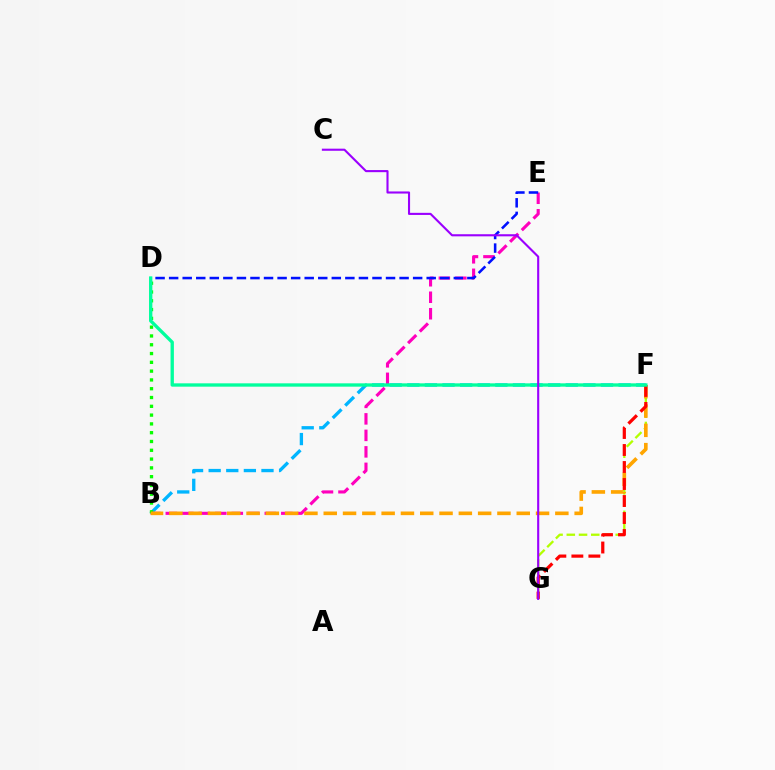{('F', 'G'): [{'color': '#b3ff00', 'line_style': 'dashed', 'thickness': 1.66}, {'color': '#ff0000', 'line_style': 'dashed', 'thickness': 2.31}], ('B', 'F'): [{'color': '#00b5ff', 'line_style': 'dashed', 'thickness': 2.39}, {'color': '#ffa500', 'line_style': 'dashed', 'thickness': 2.62}], ('B', 'E'): [{'color': '#ff00bd', 'line_style': 'dashed', 'thickness': 2.24}], ('B', 'D'): [{'color': '#08ff00', 'line_style': 'dotted', 'thickness': 2.39}], ('D', 'E'): [{'color': '#0010ff', 'line_style': 'dashed', 'thickness': 1.84}], ('D', 'F'): [{'color': '#00ff9d', 'line_style': 'solid', 'thickness': 2.4}], ('C', 'G'): [{'color': '#9b00ff', 'line_style': 'solid', 'thickness': 1.52}]}